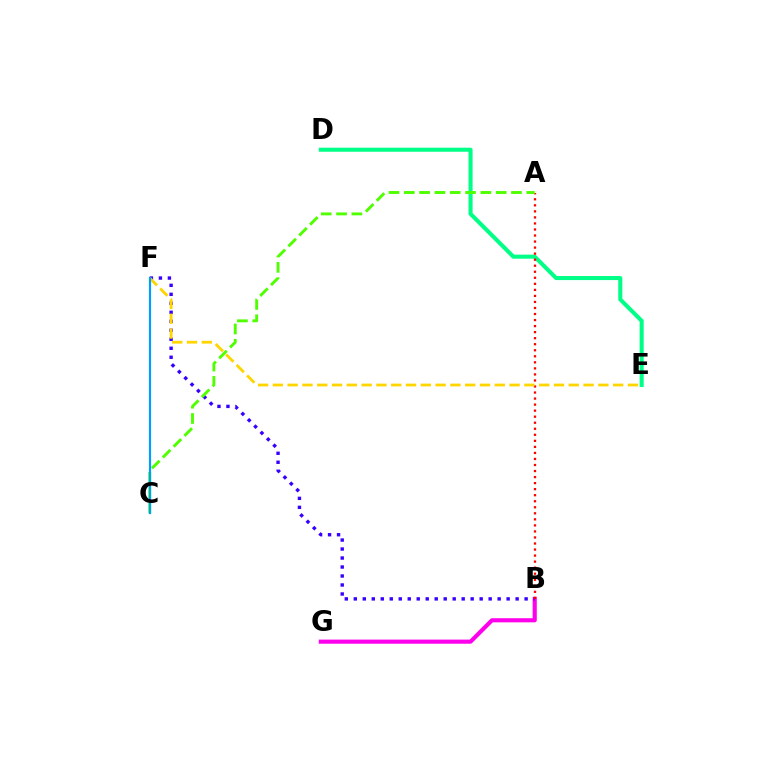{('B', 'G'): [{'color': '#ff00ed', 'line_style': 'solid', 'thickness': 2.97}], ('D', 'E'): [{'color': '#00ff86', 'line_style': 'solid', 'thickness': 2.92}], ('B', 'F'): [{'color': '#3700ff', 'line_style': 'dotted', 'thickness': 2.44}], ('A', 'B'): [{'color': '#ff0000', 'line_style': 'dotted', 'thickness': 1.64}], ('E', 'F'): [{'color': '#ffd500', 'line_style': 'dashed', 'thickness': 2.01}], ('A', 'C'): [{'color': '#4fff00', 'line_style': 'dashed', 'thickness': 2.08}], ('C', 'F'): [{'color': '#009eff', 'line_style': 'solid', 'thickness': 1.58}]}